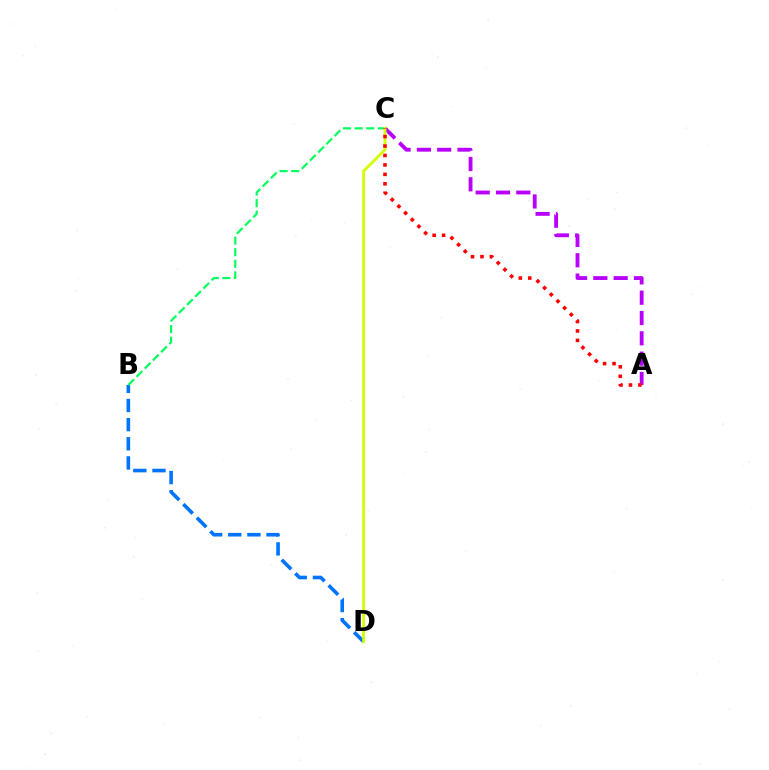{('B', 'D'): [{'color': '#0074ff', 'line_style': 'dashed', 'thickness': 2.6}], ('B', 'C'): [{'color': '#00ff5c', 'line_style': 'dashed', 'thickness': 1.58}], ('A', 'C'): [{'color': '#b900ff', 'line_style': 'dashed', 'thickness': 2.76}, {'color': '#ff0000', 'line_style': 'dotted', 'thickness': 2.57}], ('C', 'D'): [{'color': '#d1ff00', 'line_style': 'solid', 'thickness': 2.05}]}